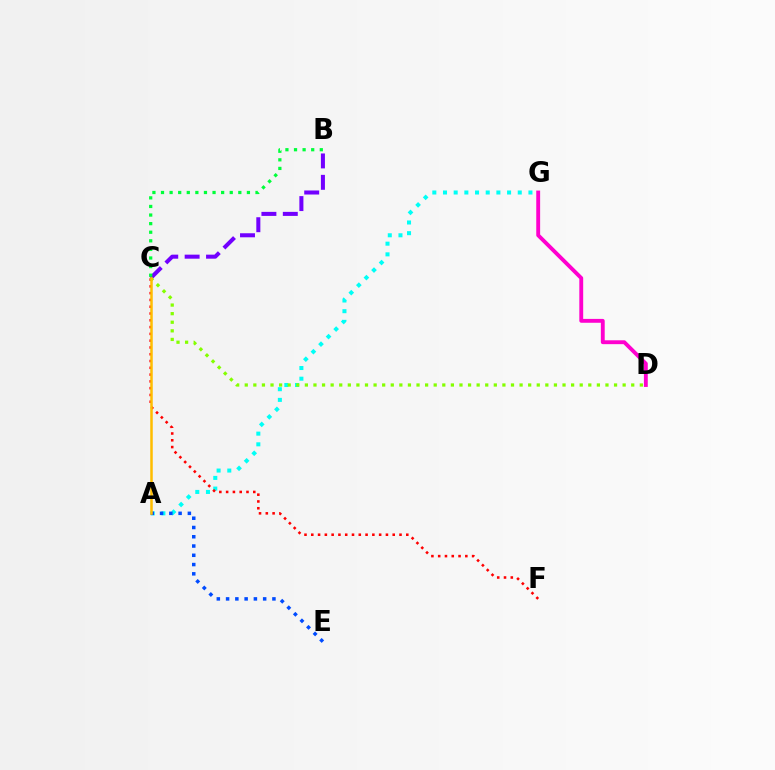{('A', 'G'): [{'color': '#00fff6', 'line_style': 'dotted', 'thickness': 2.9}], ('C', 'F'): [{'color': '#ff0000', 'line_style': 'dotted', 'thickness': 1.84}], ('D', 'G'): [{'color': '#ff00cf', 'line_style': 'solid', 'thickness': 2.78}], ('B', 'C'): [{'color': '#7200ff', 'line_style': 'dashed', 'thickness': 2.91}, {'color': '#00ff39', 'line_style': 'dotted', 'thickness': 2.33}], ('A', 'E'): [{'color': '#004bff', 'line_style': 'dotted', 'thickness': 2.52}], ('C', 'D'): [{'color': '#84ff00', 'line_style': 'dotted', 'thickness': 2.33}], ('A', 'C'): [{'color': '#ffbd00', 'line_style': 'solid', 'thickness': 1.81}]}